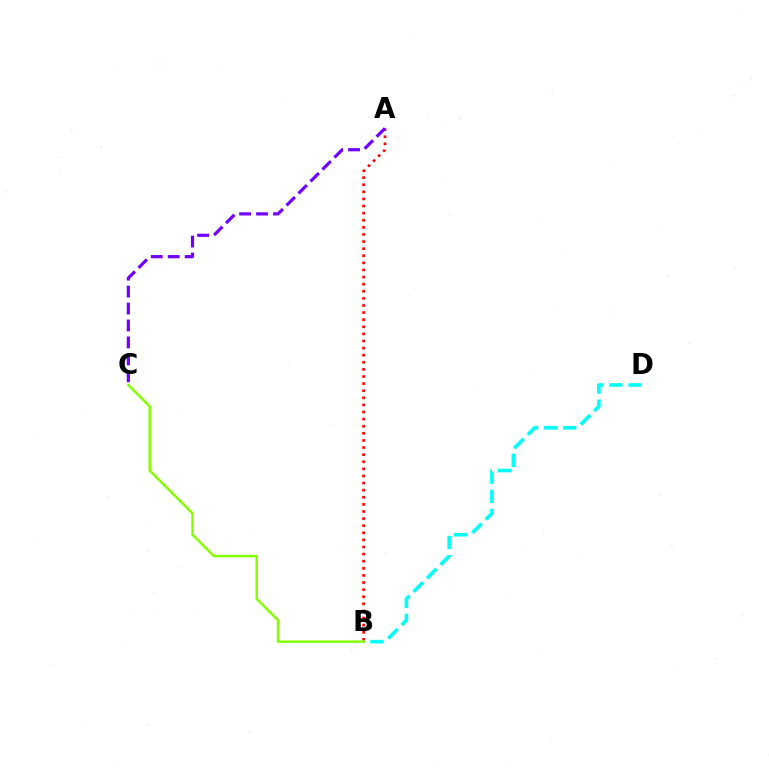{('B', 'D'): [{'color': '#00fff6', 'line_style': 'dashed', 'thickness': 2.6}], ('A', 'B'): [{'color': '#ff0000', 'line_style': 'dotted', 'thickness': 1.93}], ('A', 'C'): [{'color': '#7200ff', 'line_style': 'dashed', 'thickness': 2.3}], ('B', 'C'): [{'color': '#84ff00', 'line_style': 'solid', 'thickness': 1.79}]}